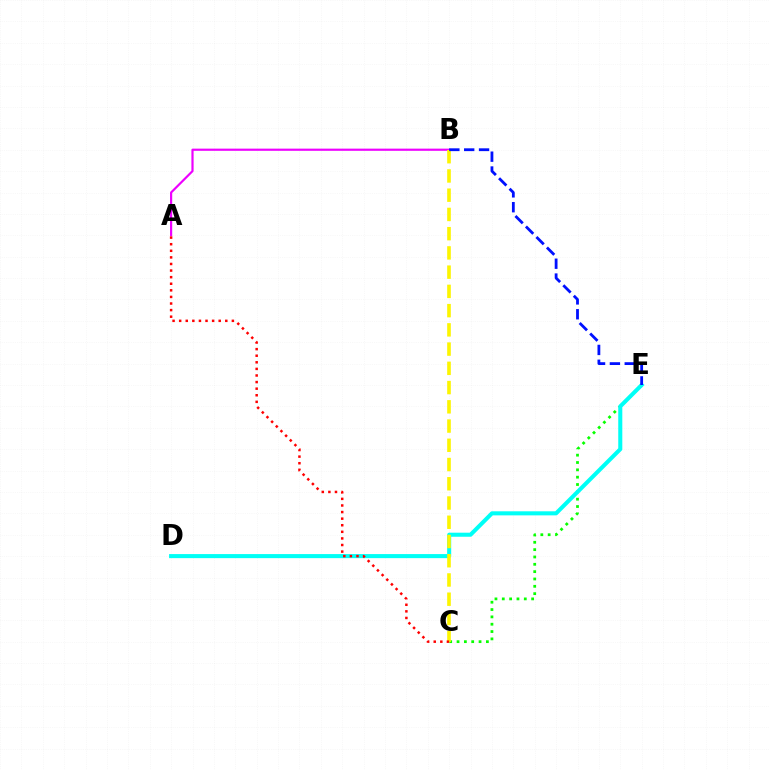{('A', 'B'): [{'color': '#ee00ff', 'line_style': 'solid', 'thickness': 1.57}], ('C', 'E'): [{'color': '#08ff00', 'line_style': 'dotted', 'thickness': 1.99}], ('D', 'E'): [{'color': '#00fff6', 'line_style': 'solid', 'thickness': 2.92}], ('B', 'C'): [{'color': '#fcf500', 'line_style': 'dashed', 'thickness': 2.61}], ('A', 'C'): [{'color': '#ff0000', 'line_style': 'dotted', 'thickness': 1.79}], ('B', 'E'): [{'color': '#0010ff', 'line_style': 'dashed', 'thickness': 2.02}]}